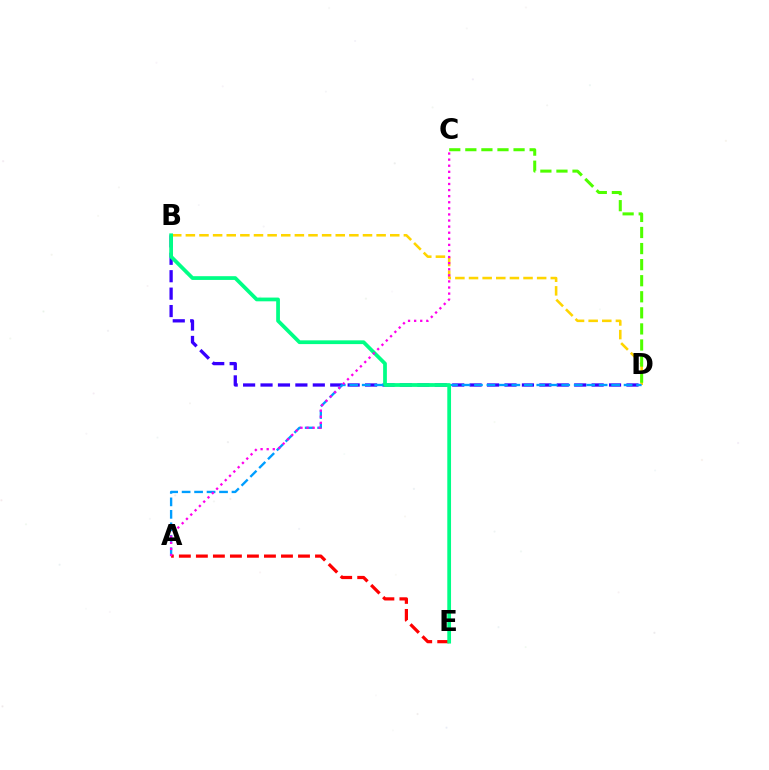{('B', 'D'): [{'color': '#ffd500', 'line_style': 'dashed', 'thickness': 1.85}, {'color': '#3700ff', 'line_style': 'dashed', 'thickness': 2.37}], ('C', 'D'): [{'color': '#4fff00', 'line_style': 'dashed', 'thickness': 2.18}], ('A', 'D'): [{'color': '#009eff', 'line_style': 'dashed', 'thickness': 1.69}], ('A', 'E'): [{'color': '#ff0000', 'line_style': 'dashed', 'thickness': 2.31}], ('B', 'E'): [{'color': '#00ff86', 'line_style': 'solid', 'thickness': 2.7}], ('A', 'C'): [{'color': '#ff00ed', 'line_style': 'dotted', 'thickness': 1.65}]}